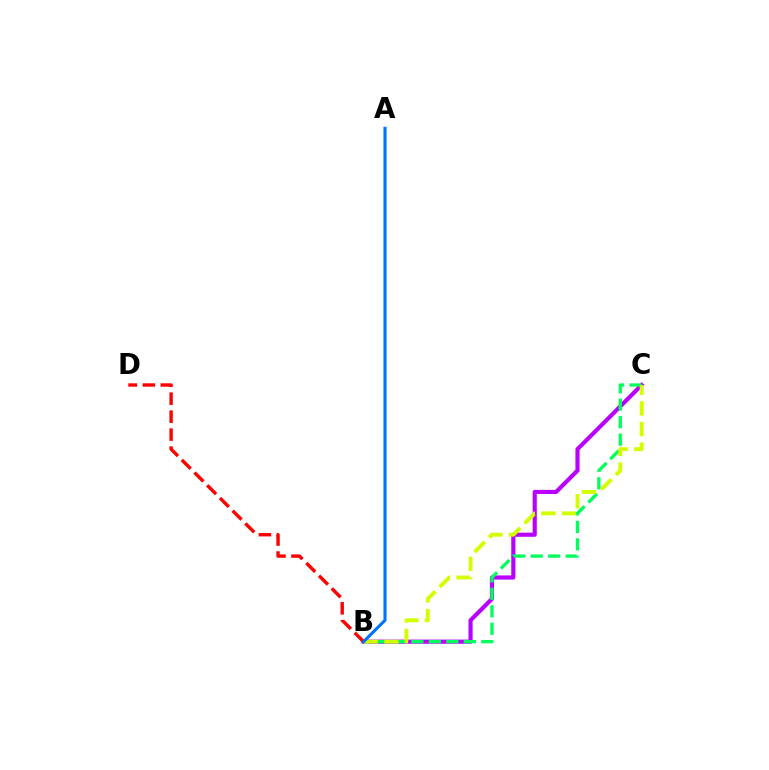{('B', 'C'): [{'color': '#b900ff', 'line_style': 'solid', 'thickness': 2.99}, {'color': '#00ff5c', 'line_style': 'dashed', 'thickness': 2.38}, {'color': '#d1ff00', 'line_style': 'dashed', 'thickness': 2.8}], ('B', 'D'): [{'color': '#ff0000', 'line_style': 'dashed', 'thickness': 2.44}], ('A', 'B'): [{'color': '#0074ff', 'line_style': 'solid', 'thickness': 2.22}]}